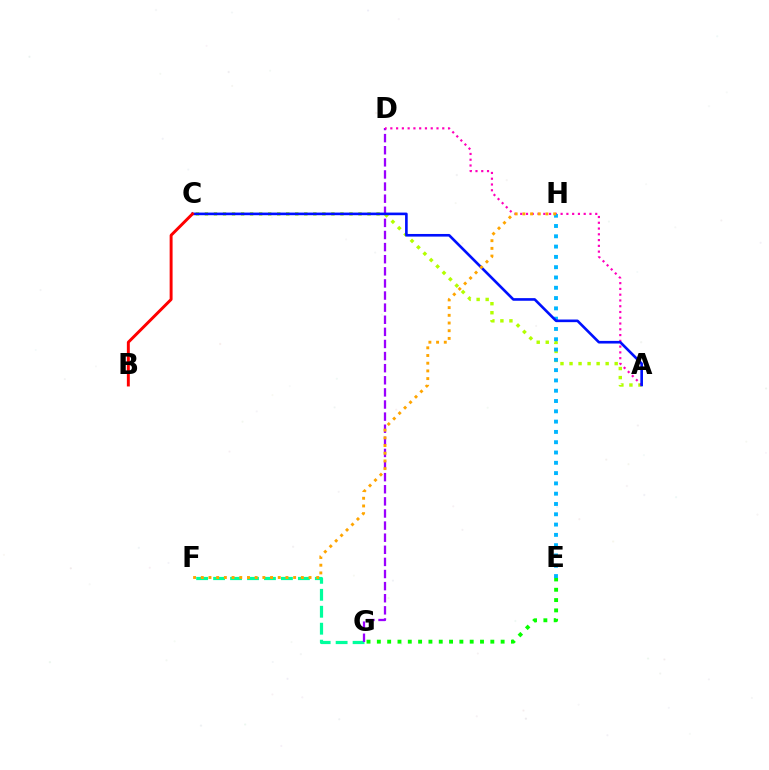{('A', 'C'): [{'color': '#b3ff00', 'line_style': 'dotted', 'thickness': 2.45}, {'color': '#0010ff', 'line_style': 'solid', 'thickness': 1.89}], ('F', 'G'): [{'color': '#00ff9d', 'line_style': 'dashed', 'thickness': 2.3}], ('D', 'G'): [{'color': '#9b00ff', 'line_style': 'dashed', 'thickness': 1.64}], ('E', 'G'): [{'color': '#08ff00', 'line_style': 'dotted', 'thickness': 2.8}], ('A', 'D'): [{'color': '#ff00bd', 'line_style': 'dotted', 'thickness': 1.57}], ('E', 'H'): [{'color': '#00b5ff', 'line_style': 'dotted', 'thickness': 2.8}], ('F', 'H'): [{'color': '#ffa500', 'line_style': 'dotted', 'thickness': 2.09}], ('B', 'C'): [{'color': '#ff0000', 'line_style': 'solid', 'thickness': 2.11}]}